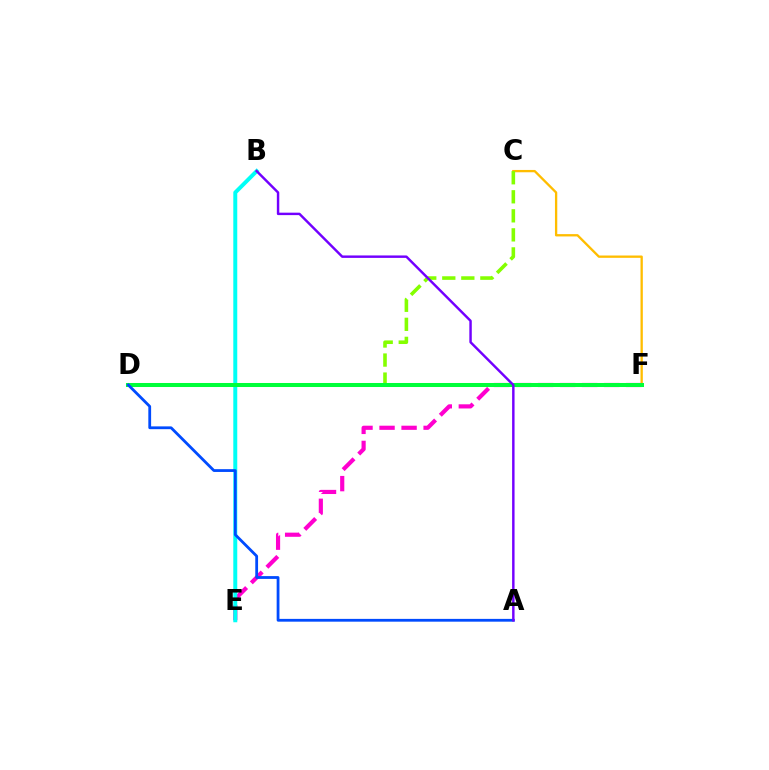{('C', 'F'): [{'color': '#ffbd00', 'line_style': 'solid', 'thickness': 1.67}], ('E', 'F'): [{'color': '#ff00cf', 'line_style': 'dashed', 'thickness': 2.99}], ('C', 'D'): [{'color': '#84ff00', 'line_style': 'dashed', 'thickness': 2.59}], ('D', 'F'): [{'color': '#ff0000', 'line_style': 'solid', 'thickness': 2.56}, {'color': '#00ff39', 'line_style': 'solid', 'thickness': 2.89}], ('B', 'E'): [{'color': '#00fff6', 'line_style': 'solid', 'thickness': 2.85}], ('A', 'D'): [{'color': '#004bff', 'line_style': 'solid', 'thickness': 2.01}], ('A', 'B'): [{'color': '#7200ff', 'line_style': 'solid', 'thickness': 1.76}]}